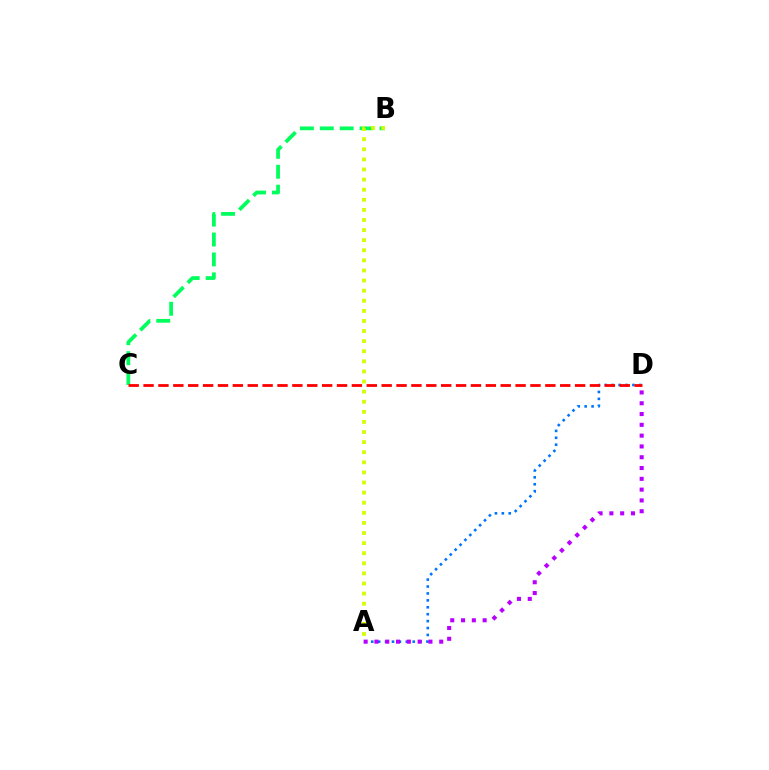{('A', 'D'): [{'color': '#0074ff', 'line_style': 'dotted', 'thickness': 1.88}, {'color': '#b900ff', 'line_style': 'dotted', 'thickness': 2.93}], ('B', 'C'): [{'color': '#00ff5c', 'line_style': 'dashed', 'thickness': 2.7}], ('A', 'B'): [{'color': '#d1ff00', 'line_style': 'dotted', 'thickness': 2.74}], ('C', 'D'): [{'color': '#ff0000', 'line_style': 'dashed', 'thickness': 2.02}]}